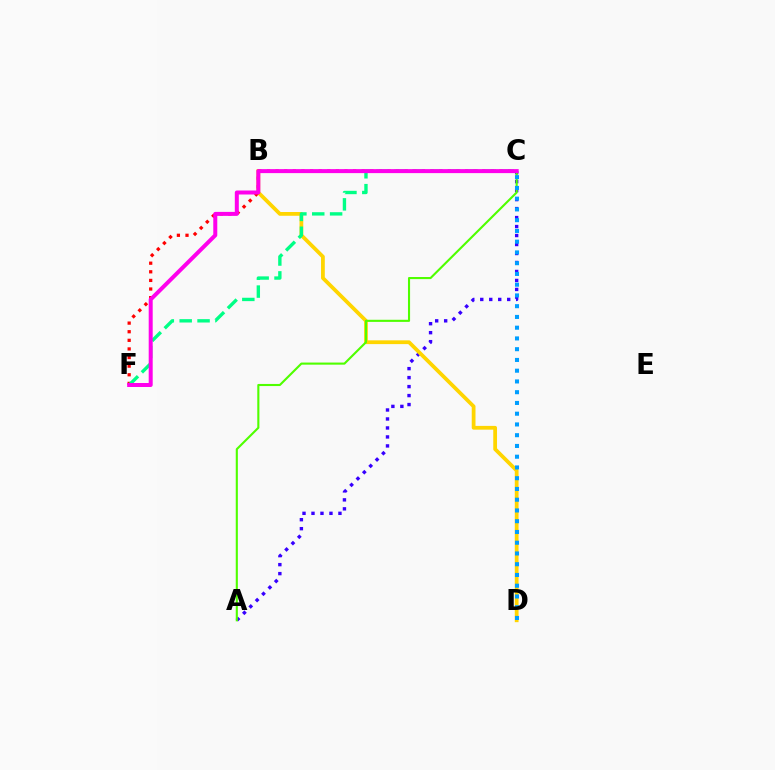{('A', 'C'): [{'color': '#3700ff', 'line_style': 'dotted', 'thickness': 2.44}, {'color': '#4fff00', 'line_style': 'solid', 'thickness': 1.52}], ('B', 'D'): [{'color': '#ffd500', 'line_style': 'solid', 'thickness': 2.71}], ('C', 'F'): [{'color': '#ff0000', 'line_style': 'dotted', 'thickness': 2.34}, {'color': '#00ff86', 'line_style': 'dashed', 'thickness': 2.43}, {'color': '#ff00ed', 'line_style': 'solid', 'thickness': 2.88}], ('C', 'D'): [{'color': '#009eff', 'line_style': 'dotted', 'thickness': 2.92}]}